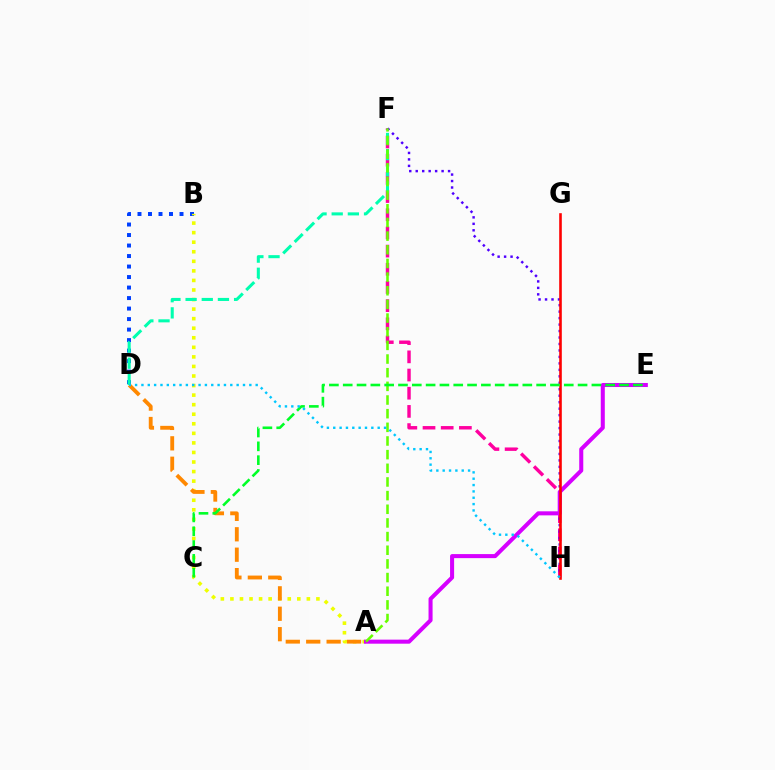{('F', 'H'): [{'color': '#ff00a0', 'line_style': 'dashed', 'thickness': 2.47}, {'color': '#4f00ff', 'line_style': 'dotted', 'thickness': 1.76}], ('B', 'D'): [{'color': '#003fff', 'line_style': 'dotted', 'thickness': 2.85}], ('A', 'B'): [{'color': '#eeff00', 'line_style': 'dotted', 'thickness': 2.6}], ('A', 'E'): [{'color': '#d600ff', 'line_style': 'solid', 'thickness': 2.91}], ('G', 'H'): [{'color': '#ff0000', 'line_style': 'solid', 'thickness': 1.87}], ('D', 'F'): [{'color': '#00ffaf', 'line_style': 'dashed', 'thickness': 2.2}], ('A', 'D'): [{'color': '#ff8800', 'line_style': 'dashed', 'thickness': 2.77}], ('A', 'F'): [{'color': '#66ff00', 'line_style': 'dashed', 'thickness': 1.86}], ('C', 'E'): [{'color': '#00ff27', 'line_style': 'dashed', 'thickness': 1.88}], ('D', 'H'): [{'color': '#00c7ff', 'line_style': 'dotted', 'thickness': 1.72}]}